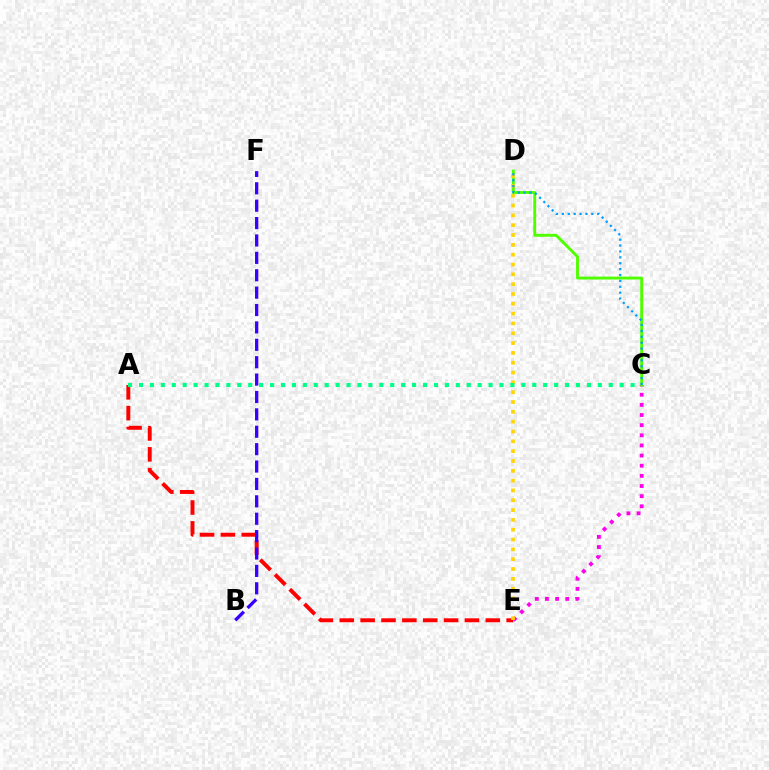{('A', 'E'): [{'color': '#ff0000', 'line_style': 'dashed', 'thickness': 2.83}], ('C', 'E'): [{'color': '#ff00ed', 'line_style': 'dotted', 'thickness': 2.76}], ('B', 'F'): [{'color': '#3700ff', 'line_style': 'dashed', 'thickness': 2.36}], ('C', 'D'): [{'color': '#4fff00', 'line_style': 'solid', 'thickness': 2.09}, {'color': '#009eff', 'line_style': 'dotted', 'thickness': 1.6}], ('D', 'E'): [{'color': '#ffd500', 'line_style': 'dotted', 'thickness': 2.67}], ('A', 'C'): [{'color': '#00ff86', 'line_style': 'dotted', 'thickness': 2.97}]}